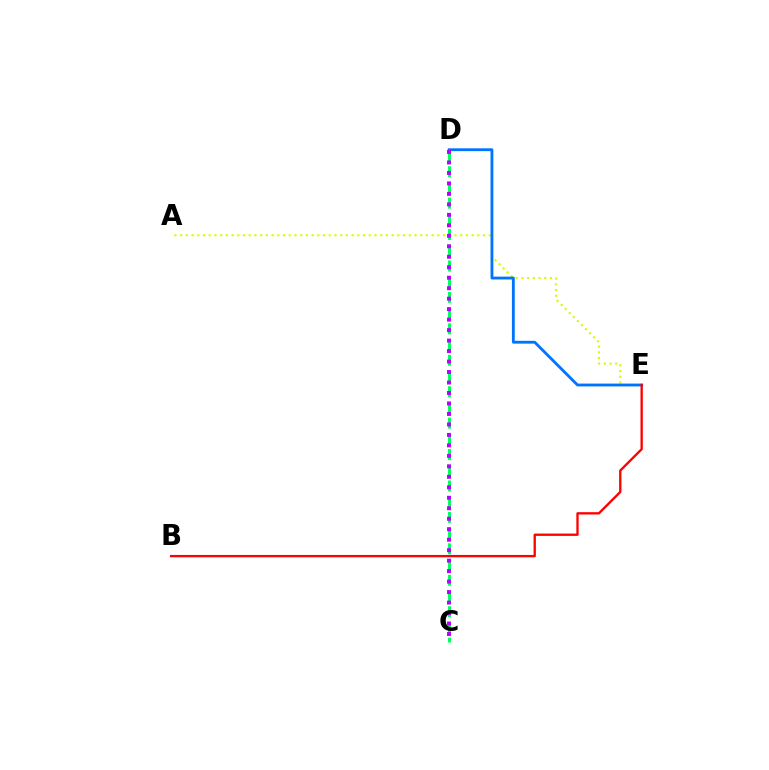{('A', 'E'): [{'color': '#d1ff00', 'line_style': 'dotted', 'thickness': 1.55}], ('D', 'E'): [{'color': '#0074ff', 'line_style': 'solid', 'thickness': 2.04}], ('C', 'D'): [{'color': '#00ff5c', 'line_style': 'dashed', 'thickness': 2.13}, {'color': '#b900ff', 'line_style': 'dotted', 'thickness': 2.85}], ('B', 'E'): [{'color': '#ff0000', 'line_style': 'solid', 'thickness': 1.68}]}